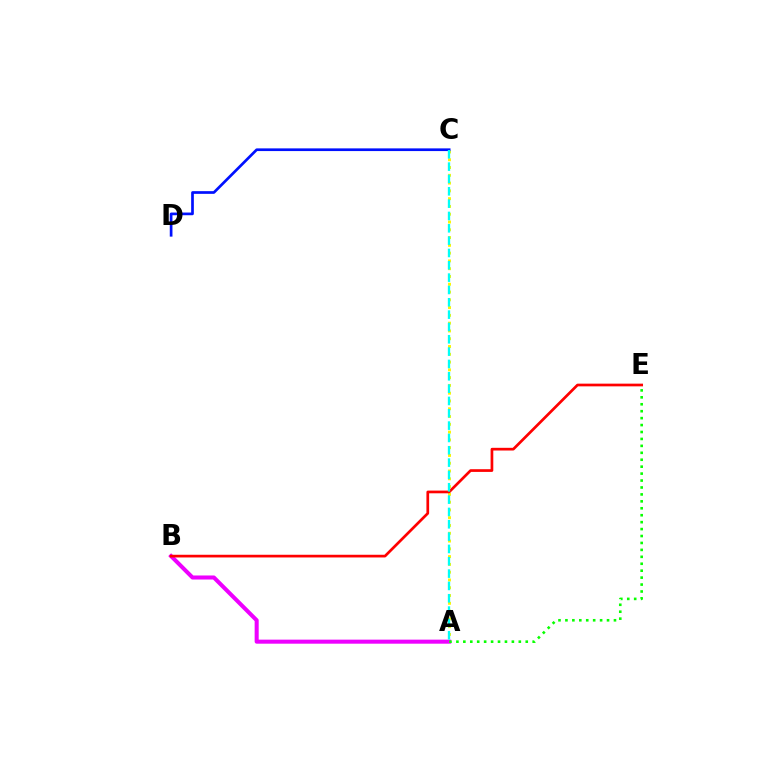{('A', 'C'): [{'color': '#fcf500', 'line_style': 'dotted', 'thickness': 2.11}, {'color': '#00fff6', 'line_style': 'dashed', 'thickness': 1.68}], ('A', 'B'): [{'color': '#ee00ff', 'line_style': 'solid', 'thickness': 2.91}], ('C', 'D'): [{'color': '#0010ff', 'line_style': 'solid', 'thickness': 1.94}], ('B', 'E'): [{'color': '#ff0000', 'line_style': 'solid', 'thickness': 1.95}], ('A', 'E'): [{'color': '#08ff00', 'line_style': 'dotted', 'thickness': 1.88}]}